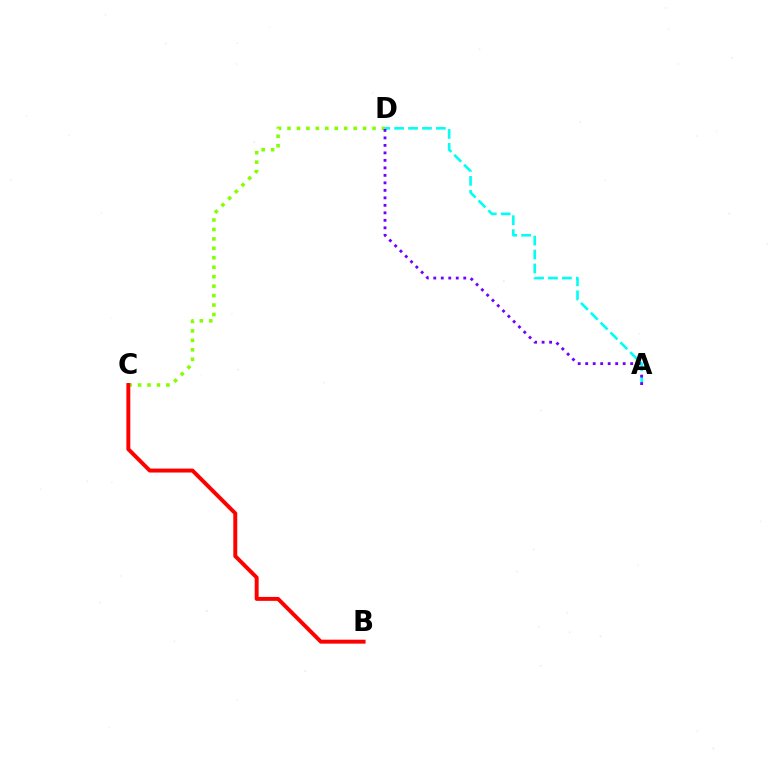{('C', 'D'): [{'color': '#84ff00', 'line_style': 'dotted', 'thickness': 2.57}], ('B', 'C'): [{'color': '#ff0000', 'line_style': 'solid', 'thickness': 2.83}], ('A', 'D'): [{'color': '#00fff6', 'line_style': 'dashed', 'thickness': 1.89}, {'color': '#7200ff', 'line_style': 'dotted', 'thickness': 2.04}]}